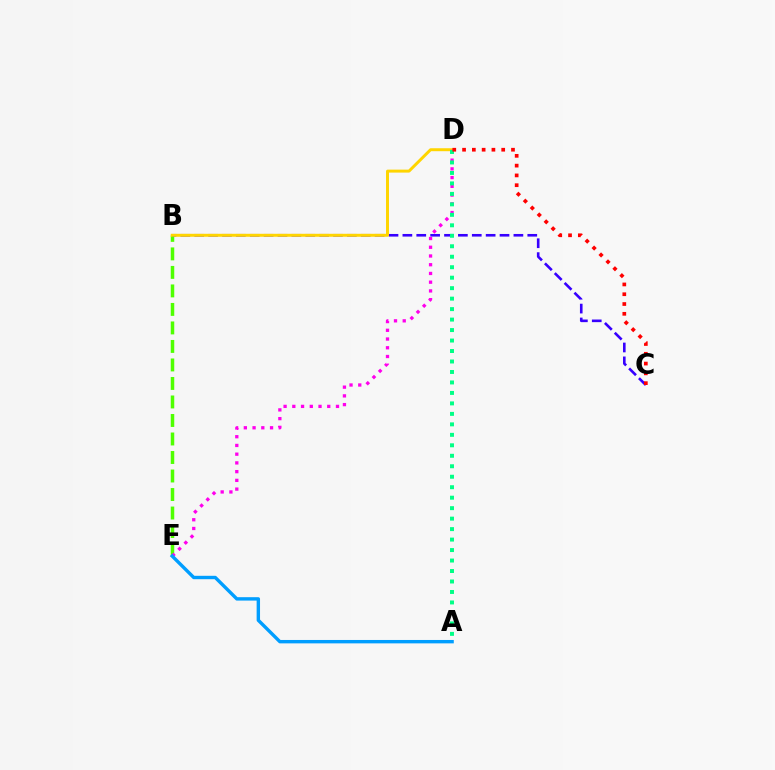{('B', 'E'): [{'color': '#4fff00', 'line_style': 'dashed', 'thickness': 2.51}], ('B', 'C'): [{'color': '#3700ff', 'line_style': 'dashed', 'thickness': 1.89}], ('B', 'D'): [{'color': '#ffd500', 'line_style': 'solid', 'thickness': 2.13}], ('D', 'E'): [{'color': '#ff00ed', 'line_style': 'dotted', 'thickness': 2.37}], ('A', 'E'): [{'color': '#009eff', 'line_style': 'solid', 'thickness': 2.44}], ('A', 'D'): [{'color': '#00ff86', 'line_style': 'dotted', 'thickness': 2.85}], ('C', 'D'): [{'color': '#ff0000', 'line_style': 'dotted', 'thickness': 2.66}]}